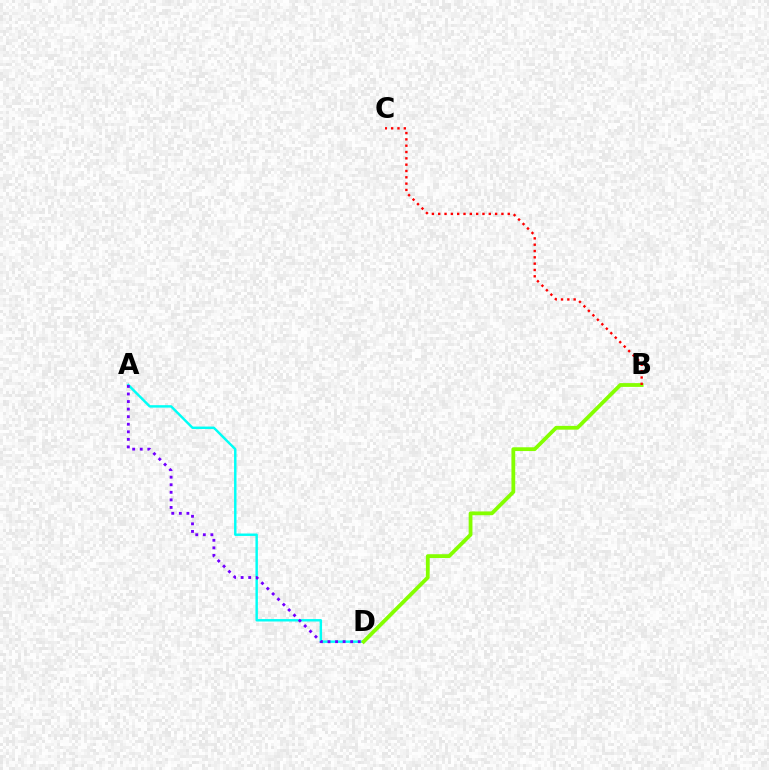{('A', 'D'): [{'color': '#00fff6', 'line_style': 'solid', 'thickness': 1.76}, {'color': '#7200ff', 'line_style': 'dotted', 'thickness': 2.05}], ('B', 'D'): [{'color': '#84ff00', 'line_style': 'solid', 'thickness': 2.73}], ('B', 'C'): [{'color': '#ff0000', 'line_style': 'dotted', 'thickness': 1.72}]}